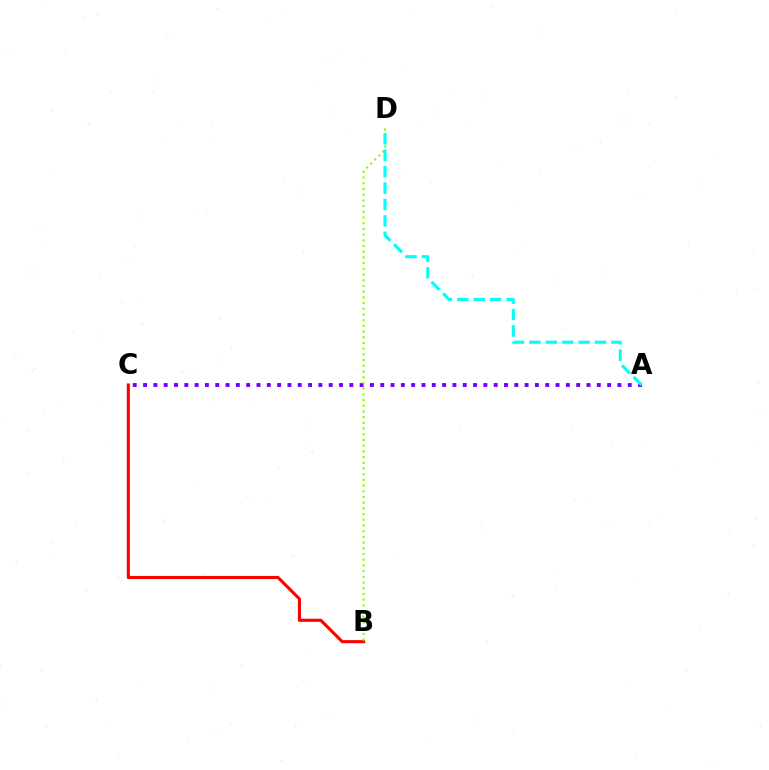{('A', 'C'): [{'color': '#7200ff', 'line_style': 'dotted', 'thickness': 2.8}], ('B', 'C'): [{'color': '#ff0000', 'line_style': 'solid', 'thickness': 2.23}], ('B', 'D'): [{'color': '#84ff00', 'line_style': 'dotted', 'thickness': 1.55}], ('A', 'D'): [{'color': '#00fff6', 'line_style': 'dashed', 'thickness': 2.23}]}